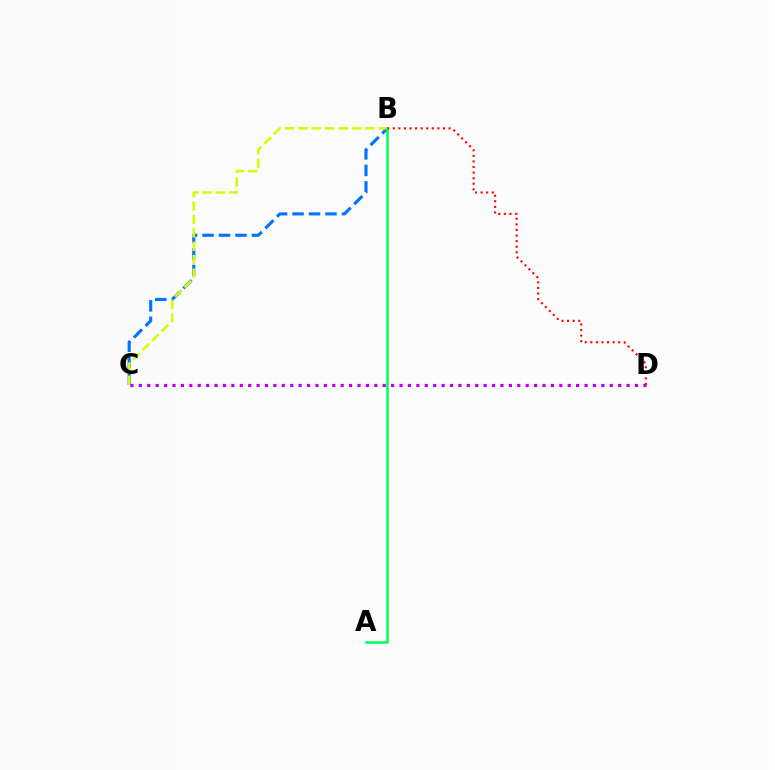{('B', 'C'): [{'color': '#0074ff', 'line_style': 'dashed', 'thickness': 2.24}, {'color': '#d1ff00', 'line_style': 'dashed', 'thickness': 1.82}], ('A', 'B'): [{'color': '#00ff5c', 'line_style': 'solid', 'thickness': 1.8}], ('C', 'D'): [{'color': '#b900ff', 'line_style': 'dotted', 'thickness': 2.28}], ('B', 'D'): [{'color': '#ff0000', 'line_style': 'dotted', 'thickness': 1.52}]}